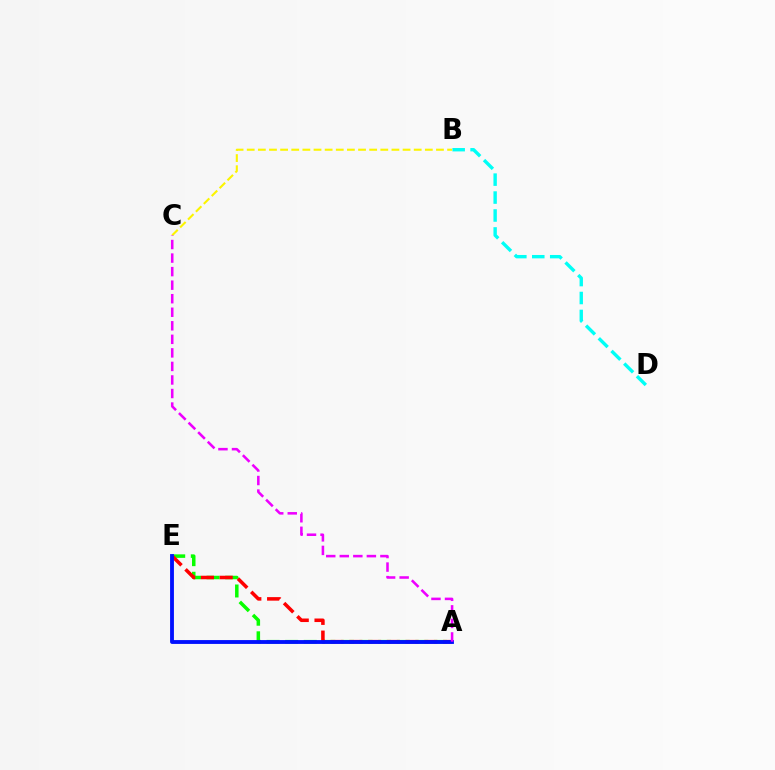{('B', 'D'): [{'color': '#00fff6', 'line_style': 'dashed', 'thickness': 2.44}], ('A', 'E'): [{'color': '#08ff00', 'line_style': 'dashed', 'thickness': 2.53}, {'color': '#ff0000', 'line_style': 'dashed', 'thickness': 2.55}, {'color': '#0010ff', 'line_style': 'solid', 'thickness': 2.76}], ('B', 'C'): [{'color': '#fcf500', 'line_style': 'dashed', 'thickness': 1.51}], ('A', 'C'): [{'color': '#ee00ff', 'line_style': 'dashed', 'thickness': 1.84}]}